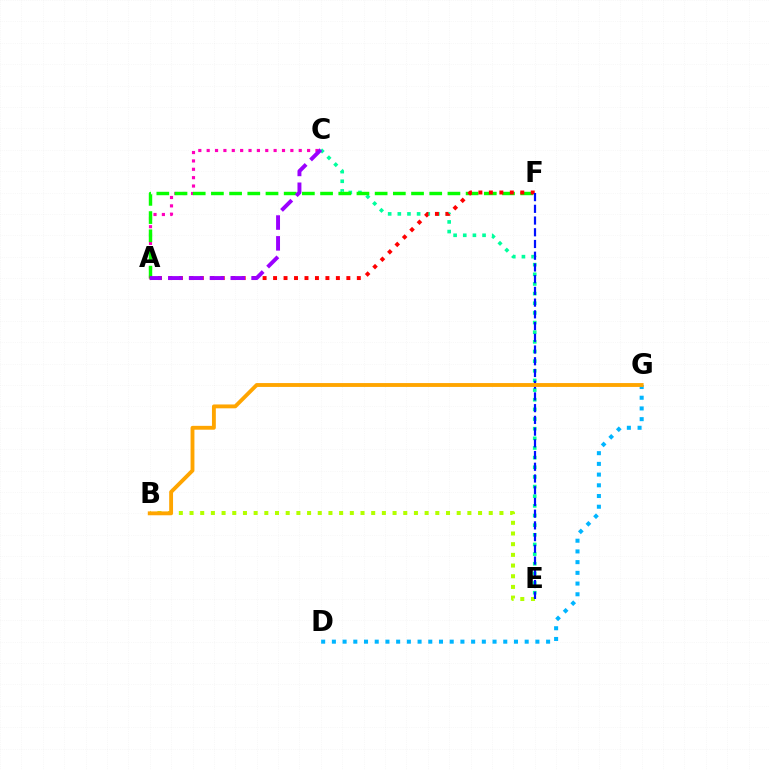{('D', 'G'): [{'color': '#00b5ff', 'line_style': 'dotted', 'thickness': 2.91}], ('A', 'C'): [{'color': '#ff00bd', 'line_style': 'dotted', 'thickness': 2.27}, {'color': '#9b00ff', 'line_style': 'dashed', 'thickness': 2.83}], ('C', 'E'): [{'color': '#00ff9d', 'line_style': 'dotted', 'thickness': 2.62}], ('A', 'F'): [{'color': '#08ff00', 'line_style': 'dashed', 'thickness': 2.47}, {'color': '#ff0000', 'line_style': 'dotted', 'thickness': 2.84}], ('B', 'E'): [{'color': '#b3ff00', 'line_style': 'dotted', 'thickness': 2.9}], ('E', 'F'): [{'color': '#0010ff', 'line_style': 'dashed', 'thickness': 1.59}], ('B', 'G'): [{'color': '#ffa500', 'line_style': 'solid', 'thickness': 2.78}]}